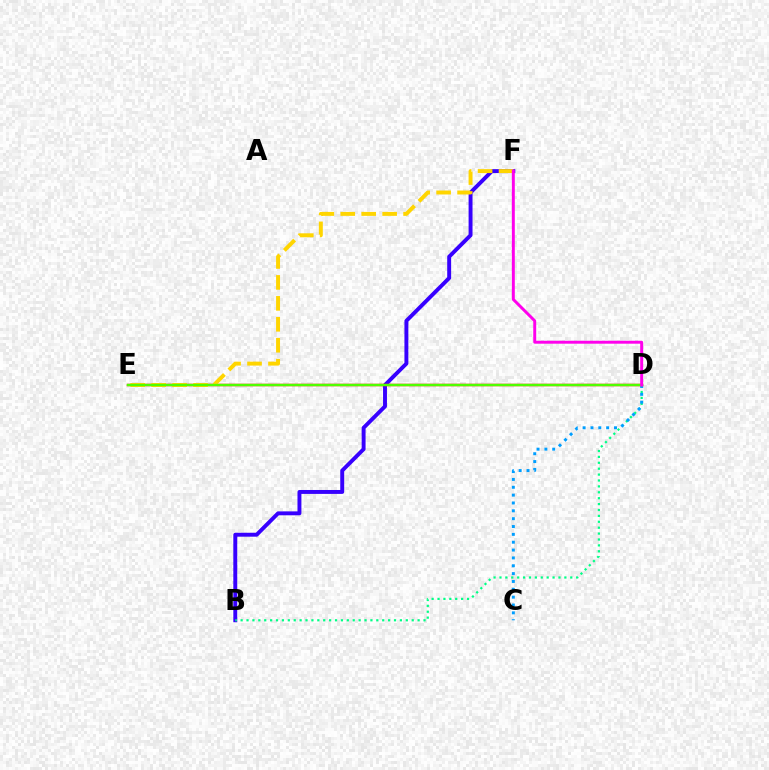{('B', 'F'): [{'color': '#3700ff', 'line_style': 'solid', 'thickness': 2.82}], ('D', 'E'): [{'color': '#ff0000', 'line_style': 'solid', 'thickness': 1.74}, {'color': '#4fff00', 'line_style': 'solid', 'thickness': 1.72}], ('E', 'F'): [{'color': '#ffd500', 'line_style': 'dashed', 'thickness': 2.85}], ('B', 'D'): [{'color': '#00ff86', 'line_style': 'dotted', 'thickness': 1.6}], ('C', 'D'): [{'color': '#009eff', 'line_style': 'dotted', 'thickness': 2.13}], ('D', 'F'): [{'color': '#ff00ed', 'line_style': 'solid', 'thickness': 2.12}]}